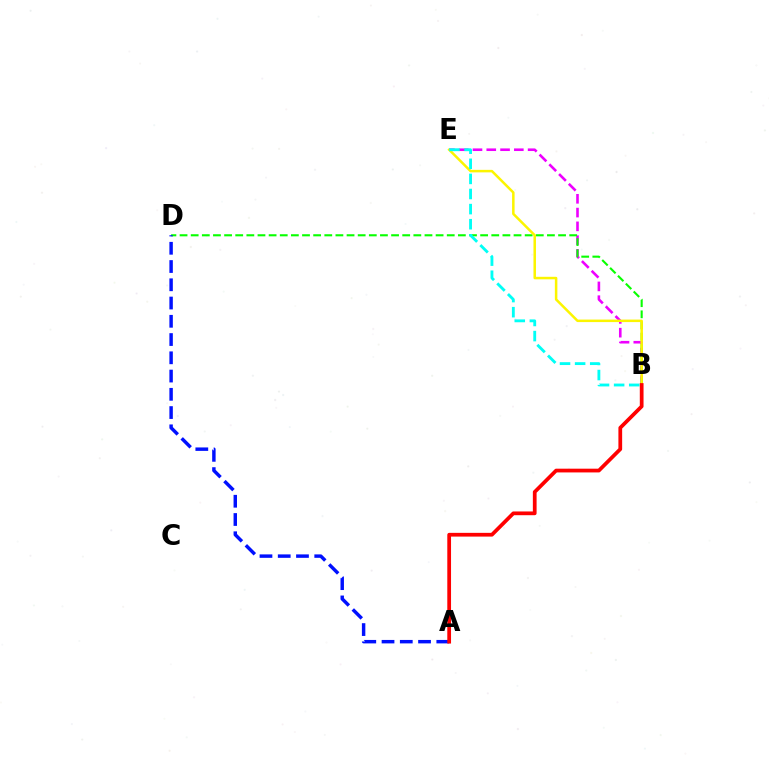{('B', 'E'): [{'color': '#ee00ff', 'line_style': 'dashed', 'thickness': 1.87}, {'color': '#fcf500', 'line_style': 'solid', 'thickness': 1.81}, {'color': '#00fff6', 'line_style': 'dashed', 'thickness': 2.05}], ('B', 'D'): [{'color': '#08ff00', 'line_style': 'dashed', 'thickness': 1.51}], ('A', 'D'): [{'color': '#0010ff', 'line_style': 'dashed', 'thickness': 2.48}], ('A', 'B'): [{'color': '#ff0000', 'line_style': 'solid', 'thickness': 2.69}]}